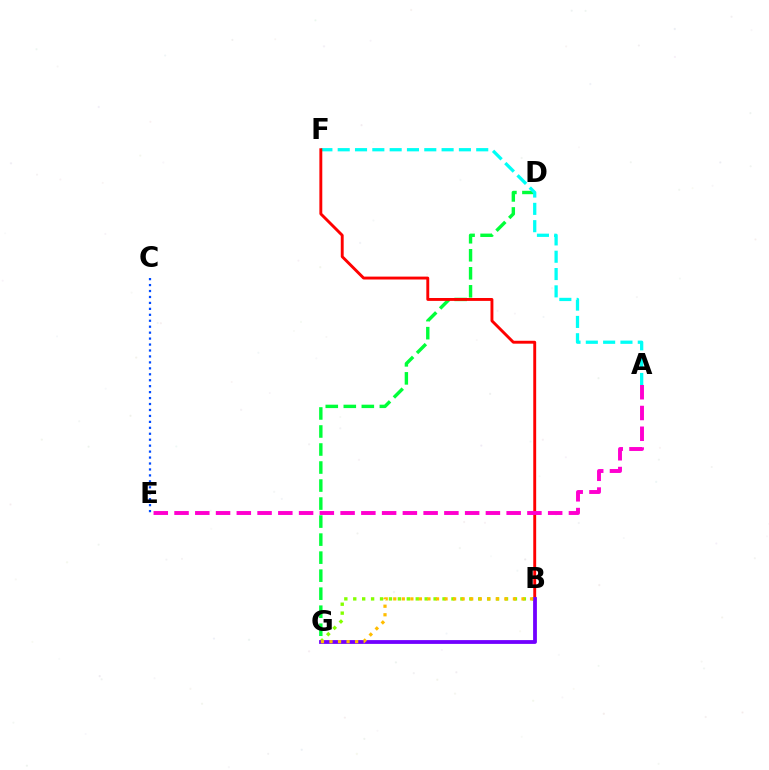{('D', 'G'): [{'color': '#00ff39', 'line_style': 'dashed', 'thickness': 2.45}], ('A', 'F'): [{'color': '#00fff6', 'line_style': 'dashed', 'thickness': 2.35}], ('B', 'F'): [{'color': '#ff0000', 'line_style': 'solid', 'thickness': 2.09}], ('B', 'G'): [{'color': '#84ff00', 'line_style': 'dotted', 'thickness': 2.43}, {'color': '#7200ff', 'line_style': 'solid', 'thickness': 2.73}, {'color': '#ffbd00', 'line_style': 'dotted', 'thickness': 2.32}], ('C', 'E'): [{'color': '#004bff', 'line_style': 'dotted', 'thickness': 1.62}], ('A', 'E'): [{'color': '#ff00cf', 'line_style': 'dashed', 'thickness': 2.82}]}